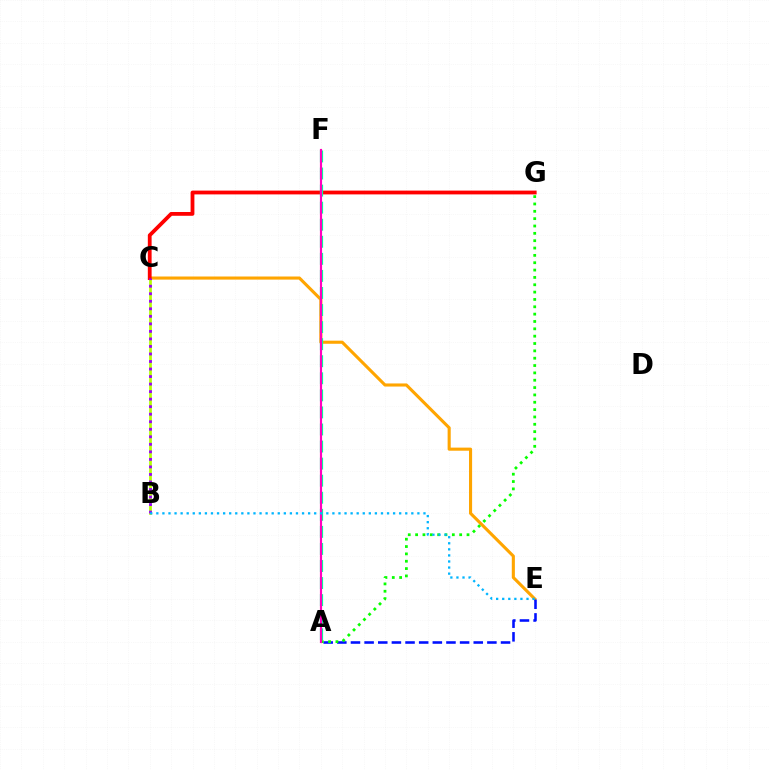{('B', 'C'): [{'color': '#b3ff00', 'line_style': 'solid', 'thickness': 1.96}, {'color': '#9b00ff', 'line_style': 'dotted', 'thickness': 2.05}], ('C', 'E'): [{'color': '#ffa500', 'line_style': 'solid', 'thickness': 2.23}], ('C', 'G'): [{'color': '#ff0000', 'line_style': 'solid', 'thickness': 2.73}], ('A', 'F'): [{'color': '#00ff9d', 'line_style': 'dashed', 'thickness': 2.32}, {'color': '#ff00bd', 'line_style': 'solid', 'thickness': 1.55}], ('A', 'E'): [{'color': '#0010ff', 'line_style': 'dashed', 'thickness': 1.85}], ('A', 'G'): [{'color': '#08ff00', 'line_style': 'dotted', 'thickness': 2.0}], ('B', 'E'): [{'color': '#00b5ff', 'line_style': 'dotted', 'thickness': 1.65}]}